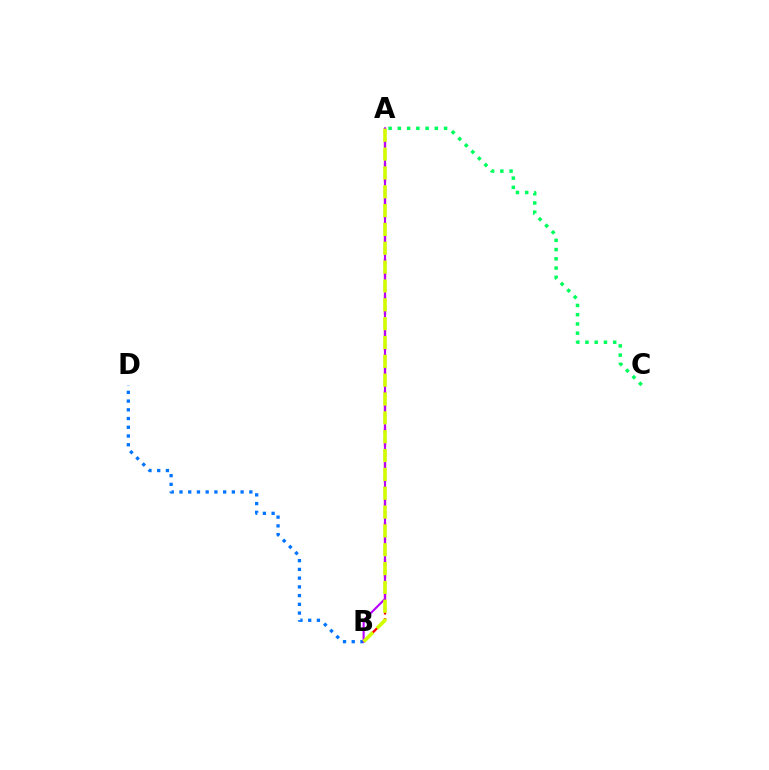{('A', 'B'): [{'color': '#ff0000', 'line_style': 'dashed', 'thickness': 1.63}, {'color': '#b900ff', 'line_style': 'solid', 'thickness': 1.52}, {'color': '#d1ff00', 'line_style': 'dashed', 'thickness': 2.56}], ('B', 'D'): [{'color': '#0074ff', 'line_style': 'dotted', 'thickness': 2.37}], ('A', 'C'): [{'color': '#00ff5c', 'line_style': 'dotted', 'thickness': 2.51}]}